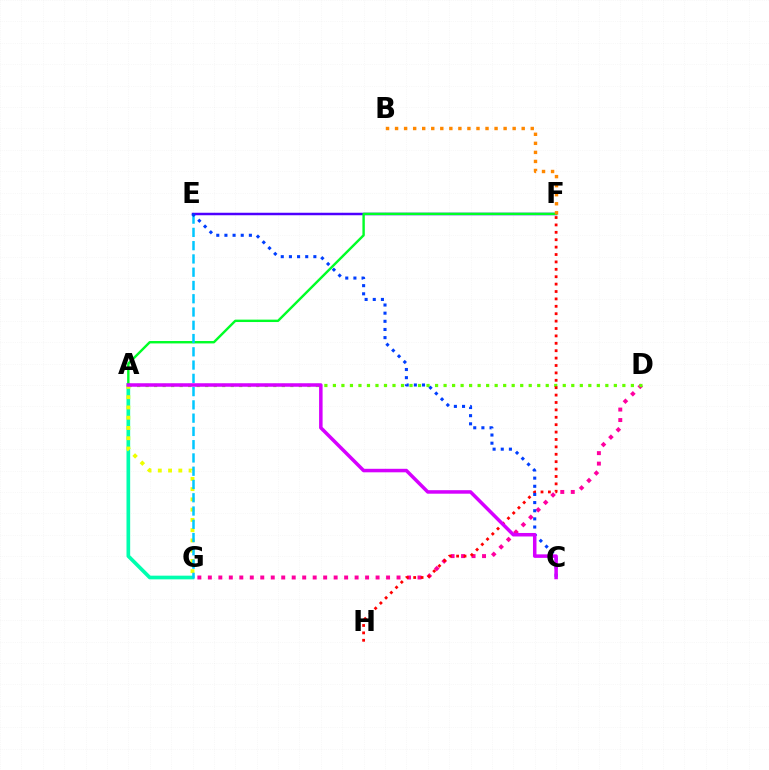{('A', 'G'): [{'color': '#00ffaf', 'line_style': 'solid', 'thickness': 2.65}, {'color': '#eeff00', 'line_style': 'dotted', 'thickness': 2.79}], ('D', 'G'): [{'color': '#ff00a0', 'line_style': 'dotted', 'thickness': 2.85}], ('A', 'D'): [{'color': '#66ff00', 'line_style': 'dotted', 'thickness': 2.31}], ('E', 'F'): [{'color': '#4f00ff', 'line_style': 'solid', 'thickness': 1.79}], ('F', 'H'): [{'color': '#ff0000', 'line_style': 'dotted', 'thickness': 2.01}], ('A', 'F'): [{'color': '#00ff27', 'line_style': 'solid', 'thickness': 1.73}], ('B', 'F'): [{'color': '#ff8800', 'line_style': 'dotted', 'thickness': 2.46}], ('E', 'G'): [{'color': '#00c7ff', 'line_style': 'dashed', 'thickness': 1.8}], ('C', 'E'): [{'color': '#003fff', 'line_style': 'dotted', 'thickness': 2.21}], ('A', 'C'): [{'color': '#d600ff', 'line_style': 'solid', 'thickness': 2.53}]}